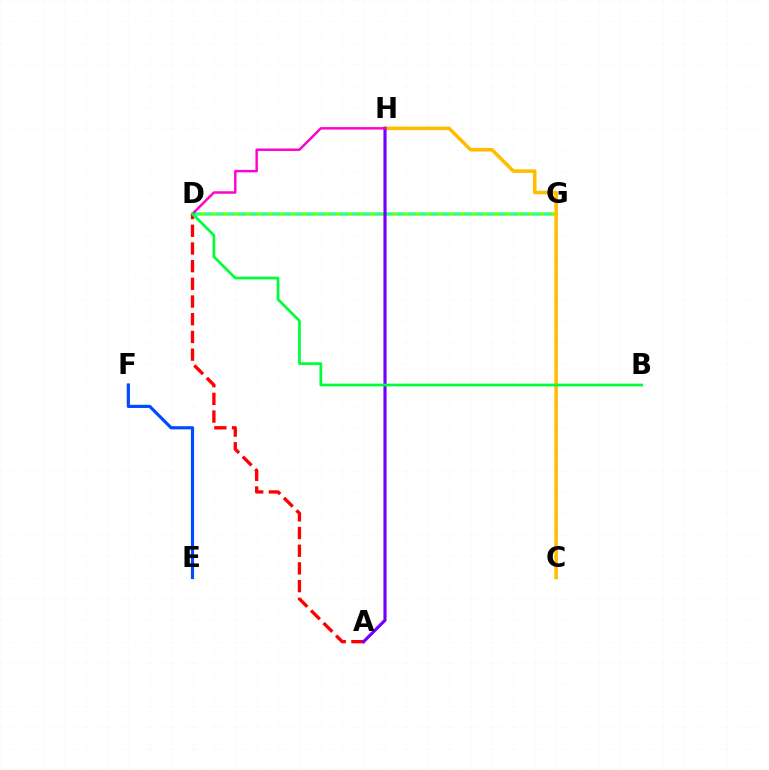{('D', 'G'): [{'color': '#84ff00', 'line_style': 'solid', 'thickness': 2.6}, {'color': '#00fff6', 'line_style': 'dashed', 'thickness': 1.54}], ('A', 'D'): [{'color': '#ff0000', 'line_style': 'dashed', 'thickness': 2.4}], ('C', 'H'): [{'color': '#ffbd00', 'line_style': 'solid', 'thickness': 2.56}], ('E', 'F'): [{'color': '#004bff', 'line_style': 'solid', 'thickness': 2.29}], ('A', 'H'): [{'color': '#7200ff', 'line_style': 'solid', 'thickness': 2.26}], ('D', 'H'): [{'color': '#ff00cf', 'line_style': 'solid', 'thickness': 1.76}], ('B', 'D'): [{'color': '#00ff39', 'line_style': 'solid', 'thickness': 1.96}]}